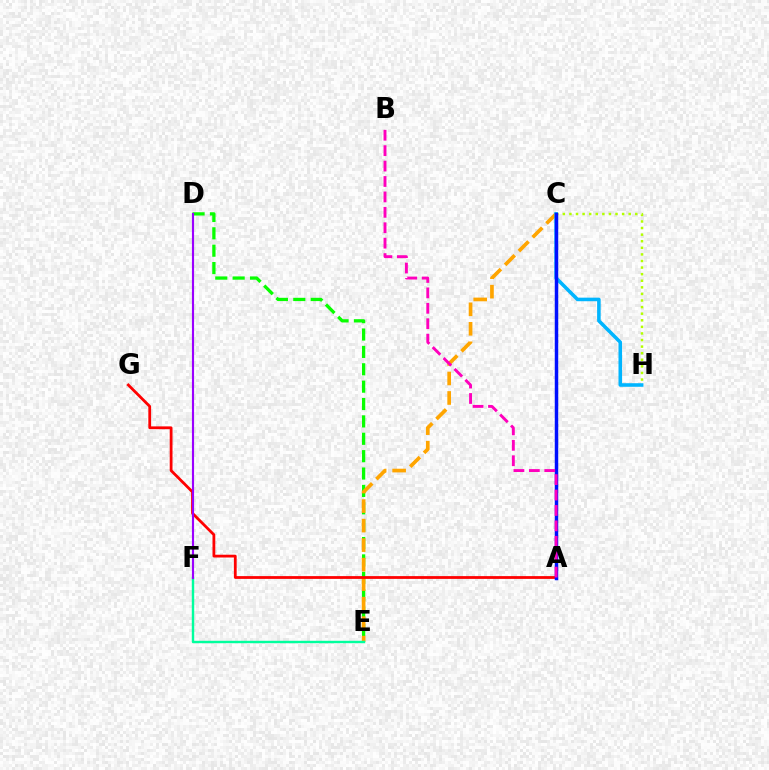{('D', 'E'): [{'color': '#08ff00', 'line_style': 'dashed', 'thickness': 2.36}], ('C', 'E'): [{'color': '#ffa500', 'line_style': 'dashed', 'thickness': 2.65}], ('A', 'G'): [{'color': '#ff0000', 'line_style': 'solid', 'thickness': 2.0}], ('E', 'F'): [{'color': '#00ff9d', 'line_style': 'solid', 'thickness': 1.74}], ('C', 'H'): [{'color': '#b3ff00', 'line_style': 'dotted', 'thickness': 1.79}, {'color': '#00b5ff', 'line_style': 'solid', 'thickness': 2.57}], ('D', 'F'): [{'color': '#9b00ff', 'line_style': 'solid', 'thickness': 1.54}], ('A', 'C'): [{'color': '#0010ff', 'line_style': 'solid', 'thickness': 2.5}], ('A', 'B'): [{'color': '#ff00bd', 'line_style': 'dashed', 'thickness': 2.09}]}